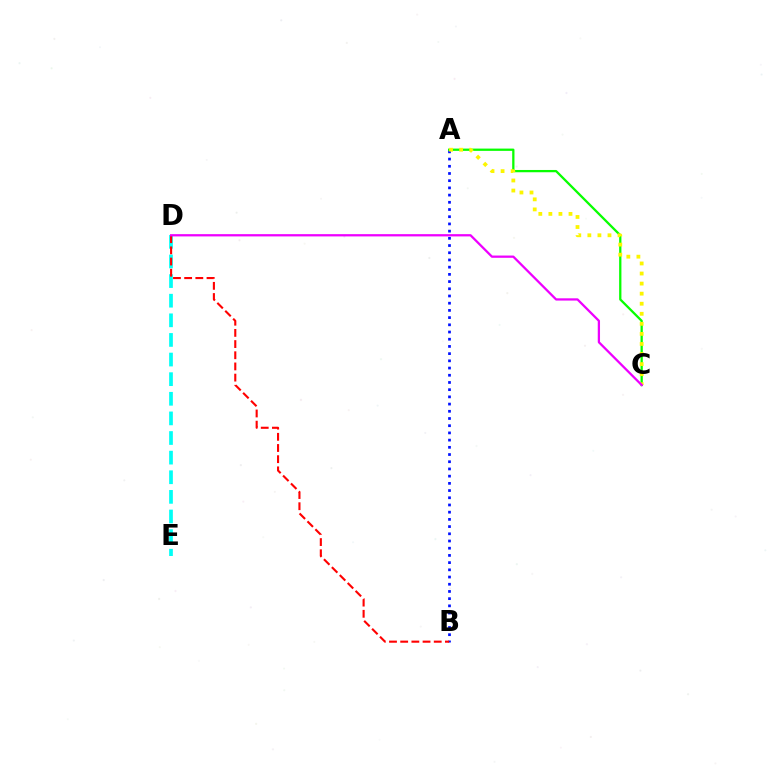{('A', 'B'): [{'color': '#0010ff', 'line_style': 'dotted', 'thickness': 1.96}], ('D', 'E'): [{'color': '#00fff6', 'line_style': 'dashed', 'thickness': 2.66}], ('B', 'D'): [{'color': '#ff0000', 'line_style': 'dashed', 'thickness': 1.52}], ('A', 'C'): [{'color': '#08ff00', 'line_style': 'solid', 'thickness': 1.64}, {'color': '#fcf500', 'line_style': 'dotted', 'thickness': 2.73}], ('C', 'D'): [{'color': '#ee00ff', 'line_style': 'solid', 'thickness': 1.63}]}